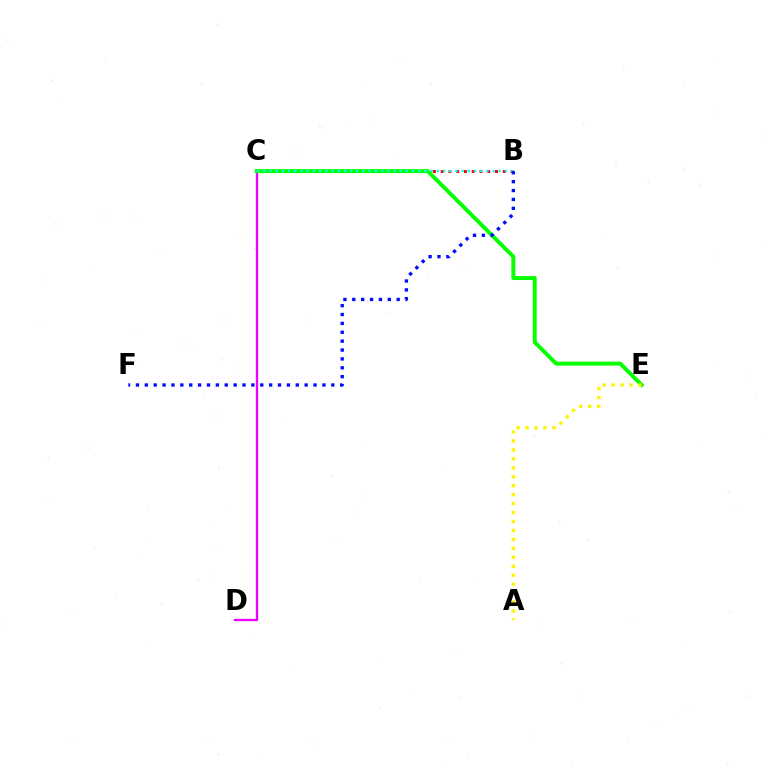{('C', 'D'): [{'color': '#ee00ff', 'line_style': 'solid', 'thickness': 1.69}], ('B', 'C'): [{'color': '#ff0000', 'line_style': 'dotted', 'thickness': 2.11}, {'color': '#00fff6', 'line_style': 'dotted', 'thickness': 1.68}], ('C', 'E'): [{'color': '#08ff00', 'line_style': 'solid', 'thickness': 2.85}], ('A', 'E'): [{'color': '#fcf500', 'line_style': 'dotted', 'thickness': 2.43}], ('B', 'F'): [{'color': '#0010ff', 'line_style': 'dotted', 'thickness': 2.41}]}